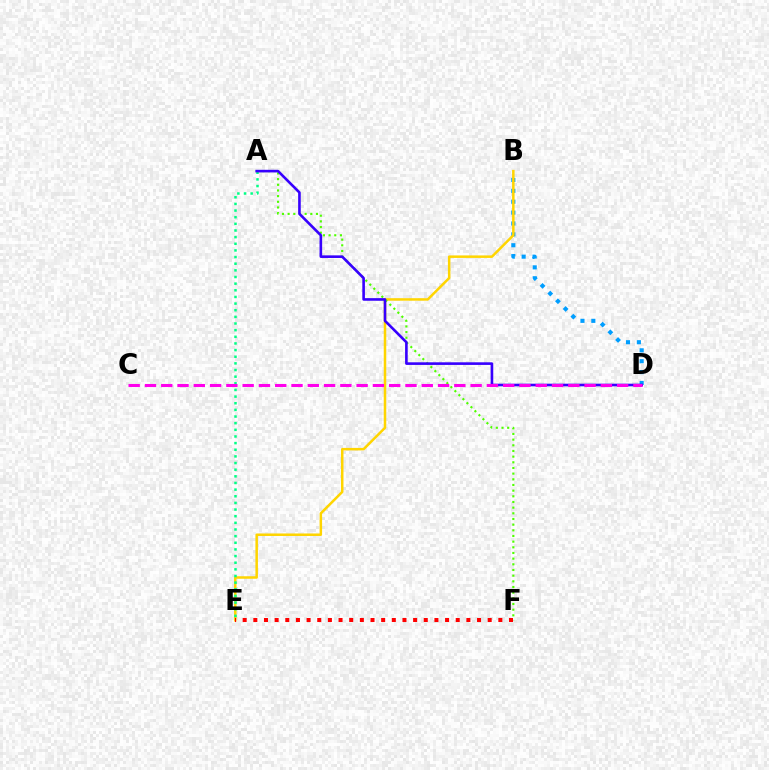{('B', 'D'): [{'color': '#009eff', 'line_style': 'dotted', 'thickness': 2.96}], ('B', 'E'): [{'color': '#ffd500', 'line_style': 'solid', 'thickness': 1.81}], ('A', 'E'): [{'color': '#00ff86', 'line_style': 'dotted', 'thickness': 1.81}], ('A', 'F'): [{'color': '#4fff00', 'line_style': 'dotted', 'thickness': 1.54}], ('A', 'D'): [{'color': '#3700ff', 'line_style': 'solid', 'thickness': 1.88}], ('C', 'D'): [{'color': '#ff00ed', 'line_style': 'dashed', 'thickness': 2.21}], ('E', 'F'): [{'color': '#ff0000', 'line_style': 'dotted', 'thickness': 2.89}]}